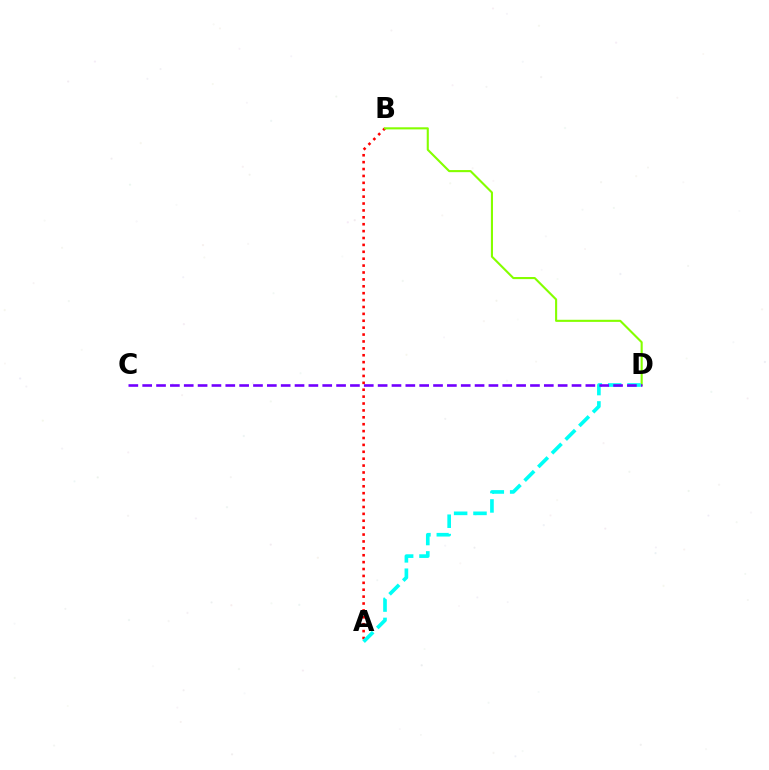{('A', 'B'): [{'color': '#ff0000', 'line_style': 'dotted', 'thickness': 1.87}], ('B', 'D'): [{'color': '#84ff00', 'line_style': 'solid', 'thickness': 1.51}], ('A', 'D'): [{'color': '#00fff6', 'line_style': 'dashed', 'thickness': 2.63}], ('C', 'D'): [{'color': '#7200ff', 'line_style': 'dashed', 'thickness': 1.88}]}